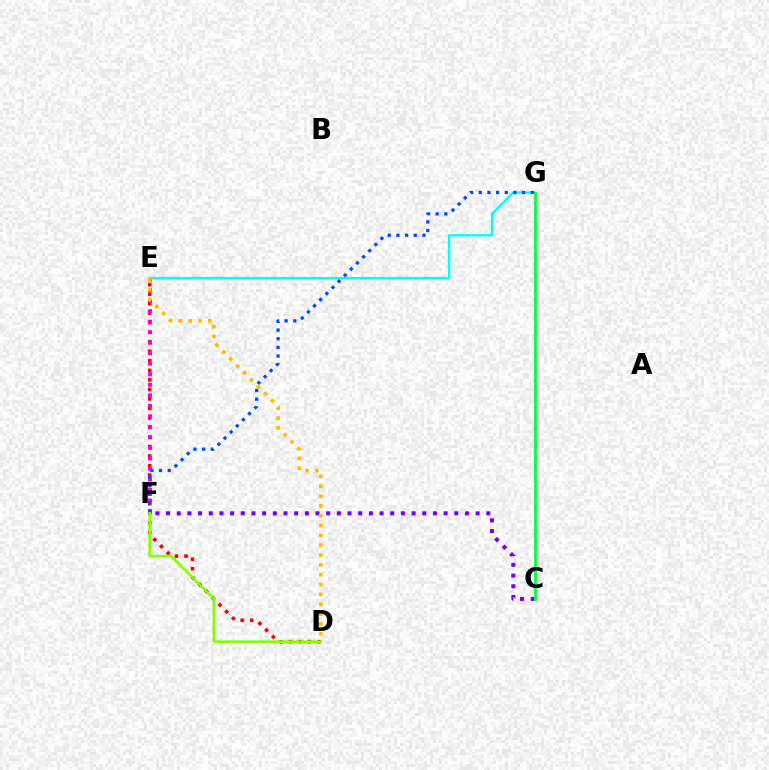{('D', 'E'): [{'color': '#ff0000', 'line_style': 'dotted', 'thickness': 2.59}, {'color': '#ffbd00', 'line_style': 'dotted', 'thickness': 2.67}], ('E', 'F'): [{'color': '#ff00cf', 'line_style': 'dotted', 'thickness': 2.86}], ('E', 'G'): [{'color': '#00fff6', 'line_style': 'solid', 'thickness': 1.65}], ('C', 'F'): [{'color': '#7200ff', 'line_style': 'dotted', 'thickness': 2.9}], ('F', 'G'): [{'color': '#004bff', 'line_style': 'dotted', 'thickness': 2.35}], ('D', 'F'): [{'color': '#84ff00', 'line_style': 'solid', 'thickness': 1.88}], ('C', 'G'): [{'color': '#00ff39', 'line_style': 'solid', 'thickness': 1.96}]}